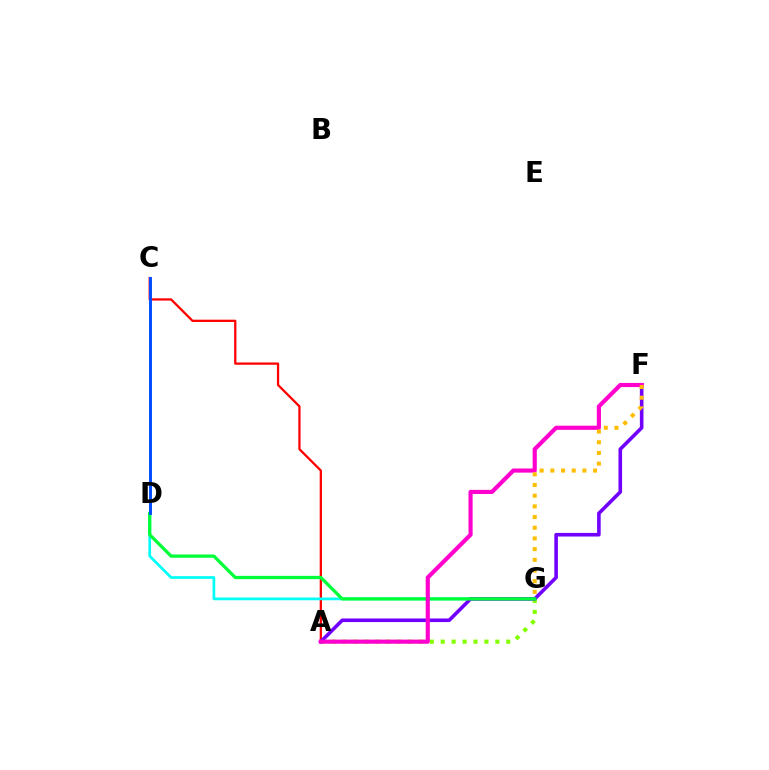{('A', 'C'): [{'color': '#ff0000', 'line_style': 'solid', 'thickness': 1.64}], ('D', 'G'): [{'color': '#00fff6', 'line_style': 'solid', 'thickness': 1.96}, {'color': '#00ff39', 'line_style': 'solid', 'thickness': 2.36}], ('A', 'G'): [{'color': '#84ff00', 'line_style': 'dotted', 'thickness': 2.97}], ('A', 'F'): [{'color': '#7200ff', 'line_style': 'solid', 'thickness': 2.59}, {'color': '#ff00cf', 'line_style': 'solid', 'thickness': 2.98}], ('C', 'D'): [{'color': '#004bff', 'line_style': 'solid', 'thickness': 2.11}], ('F', 'G'): [{'color': '#ffbd00', 'line_style': 'dotted', 'thickness': 2.9}]}